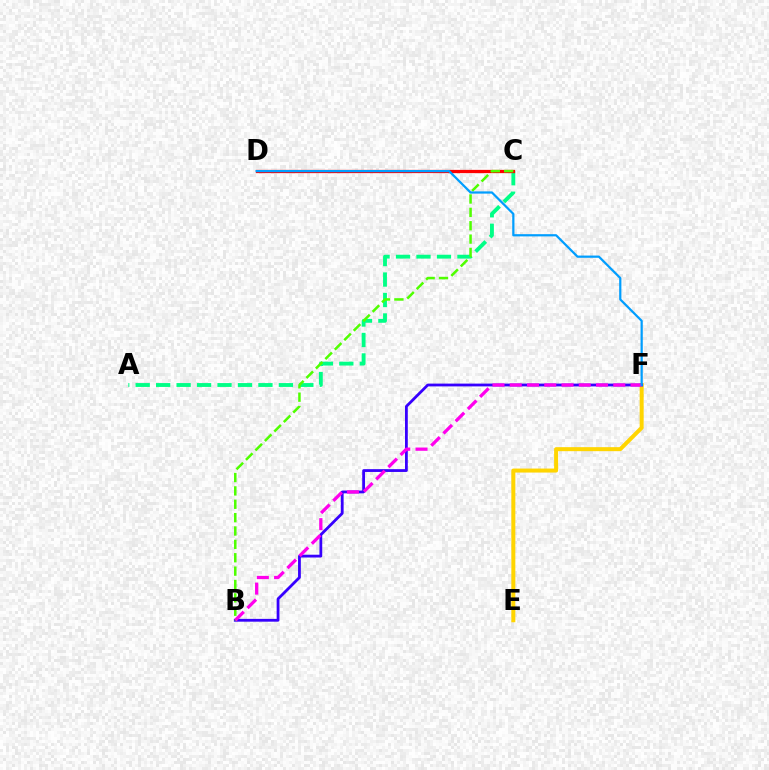{('E', 'F'): [{'color': '#ffd500', 'line_style': 'solid', 'thickness': 2.88}], ('B', 'F'): [{'color': '#3700ff', 'line_style': 'solid', 'thickness': 2.01}, {'color': '#ff00ed', 'line_style': 'dashed', 'thickness': 2.34}], ('A', 'C'): [{'color': '#00ff86', 'line_style': 'dashed', 'thickness': 2.78}], ('C', 'D'): [{'color': '#ff0000', 'line_style': 'solid', 'thickness': 2.34}], ('B', 'C'): [{'color': '#4fff00', 'line_style': 'dashed', 'thickness': 1.82}], ('D', 'F'): [{'color': '#009eff', 'line_style': 'solid', 'thickness': 1.6}]}